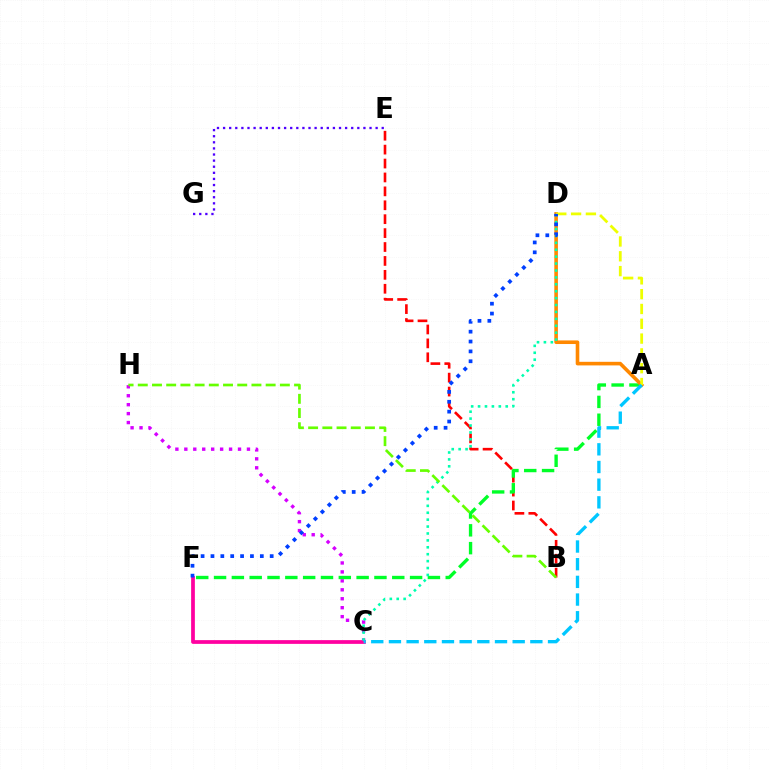{('C', 'H'): [{'color': '#d600ff', 'line_style': 'dotted', 'thickness': 2.43}], ('B', 'E'): [{'color': '#ff0000', 'line_style': 'dashed', 'thickness': 1.89}], ('A', 'F'): [{'color': '#00ff27', 'line_style': 'dashed', 'thickness': 2.42}], ('C', 'F'): [{'color': '#ff00a0', 'line_style': 'solid', 'thickness': 2.7}], ('E', 'G'): [{'color': '#4f00ff', 'line_style': 'dotted', 'thickness': 1.66}], ('A', 'D'): [{'color': '#ff8800', 'line_style': 'solid', 'thickness': 2.59}, {'color': '#eeff00', 'line_style': 'dashed', 'thickness': 2.01}], ('C', 'D'): [{'color': '#00ffaf', 'line_style': 'dotted', 'thickness': 1.88}], ('B', 'H'): [{'color': '#66ff00', 'line_style': 'dashed', 'thickness': 1.93}], ('A', 'C'): [{'color': '#00c7ff', 'line_style': 'dashed', 'thickness': 2.4}], ('D', 'F'): [{'color': '#003fff', 'line_style': 'dotted', 'thickness': 2.68}]}